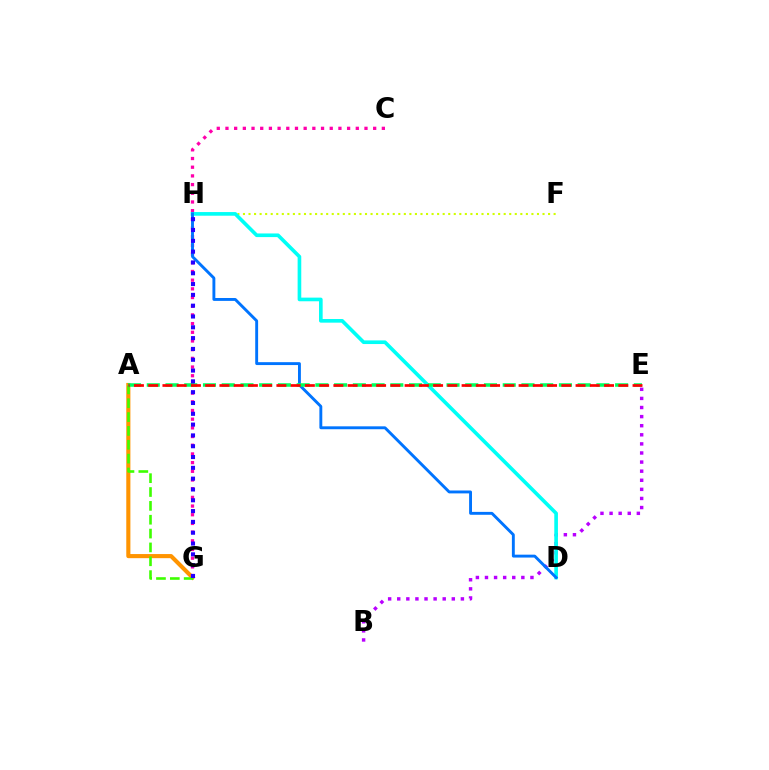{('A', 'G'): [{'color': '#ff9400', 'line_style': 'solid', 'thickness': 2.96}, {'color': '#3dff00', 'line_style': 'dashed', 'thickness': 1.88}], ('C', 'G'): [{'color': '#ff00ac', 'line_style': 'dotted', 'thickness': 2.36}], ('F', 'H'): [{'color': '#d1ff00', 'line_style': 'dotted', 'thickness': 1.51}], ('B', 'E'): [{'color': '#b900ff', 'line_style': 'dotted', 'thickness': 2.47}], ('D', 'H'): [{'color': '#00fff6', 'line_style': 'solid', 'thickness': 2.62}, {'color': '#0074ff', 'line_style': 'solid', 'thickness': 2.09}], ('A', 'E'): [{'color': '#00ff5c', 'line_style': 'dashed', 'thickness': 2.55}, {'color': '#ff0000', 'line_style': 'dashed', 'thickness': 1.94}], ('G', 'H'): [{'color': '#2500ff', 'line_style': 'dotted', 'thickness': 2.94}]}